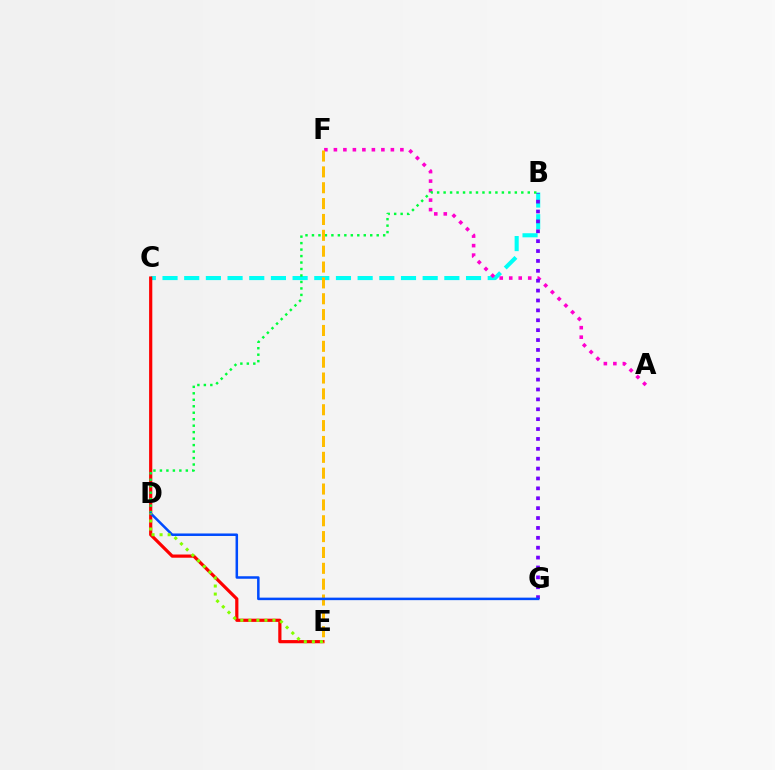{('B', 'C'): [{'color': '#00fff6', 'line_style': 'dashed', 'thickness': 2.95}], ('A', 'F'): [{'color': '#ff00cf', 'line_style': 'dotted', 'thickness': 2.58}], ('C', 'E'): [{'color': '#ff0000', 'line_style': 'solid', 'thickness': 2.3}], ('B', 'G'): [{'color': '#7200ff', 'line_style': 'dotted', 'thickness': 2.69}], ('B', 'D'): [{'color': '#00ff39', 'line_style': 'dotted', 'thickness': 1.76}], ('E', 'F'): [{'color': '#ffbd00', 'line_style': 'dashed', 'thickness': 2.15}], ('D', 'G'): [{'color': '#004bff', 'line_style': 'solid', 'thickness': 1.81}], ('D', 'E'): [{'color': '#84ff00', 'line_style': 'dotted', 'thickness': 2.18}]}